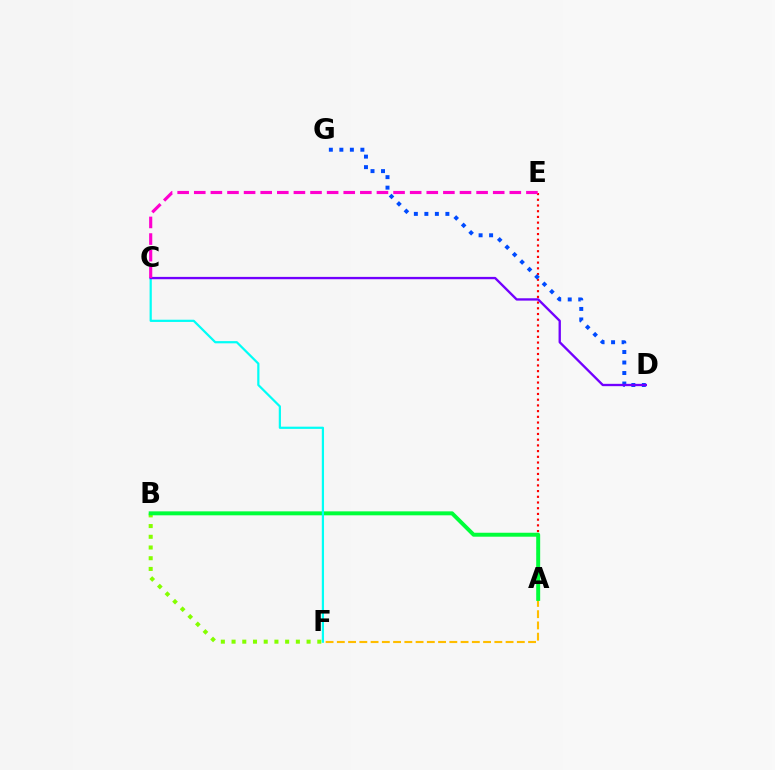{('B', 'F'): [{'color': '#84ff00', 'line_style': 'dotted', 'thickness': 2.91}], ('A', 'E'): [{'color': '#ff0000', 'line_style': 'dotted', 'thickness': 1.55}], ('A', 'F'): [{'color': '#ffbd00', 'line_style': 'dashed', 'thickness': 1.53}], ('D', 'G'): [{'color': '#004bff', 'line_style': 'dotted', 'thickness': 2.86}], ('A', 'B'): [{'color': '#00ff39', 'line_style': 'solid', 'thickness': 2.85}], ('C', 'F'): [{'color': '#00fff6', 'line_style': 'solid', 'thickness': 1.59}], ('C', 'D'): [{'color': '#7200ff', 'line_style': 'solid', 'thickness': 1.68}], ('C', 'E'): [{'color': '#ff00cf', 'line_style': 'dashed', 'thickness': 2.26}]}